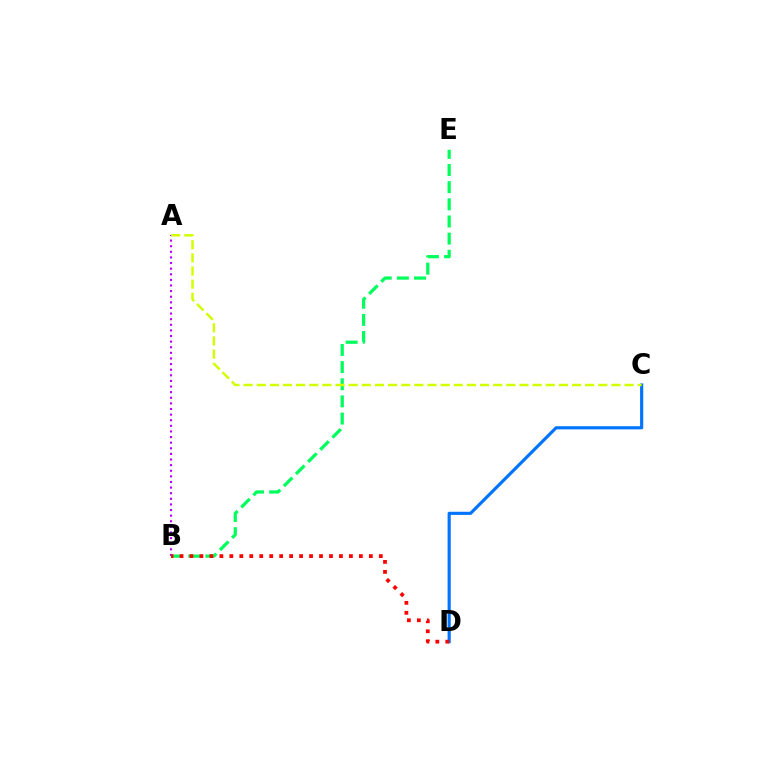{('A', 'B'): [{'color': '#b900ff', 'line_style': 'dotted', 'thickness': 1.53}], ('B', 'E'): [{'color': '#00ff5c', 'line_style': 'dashed', 'thickness': 2.33}], ('C', 'D'): [{'color': '#0074ff', 'line_style': 'solid', 'thickness': 2.27}], ('B', 'D'): [{'color': '#ff0000', 'line_style': 'dotted', 'thickness': 2.71}], ('A', 'C'): [{'color': '#d1ff00', 'line_style': 'dashed', 'thickness': 1.78}]}